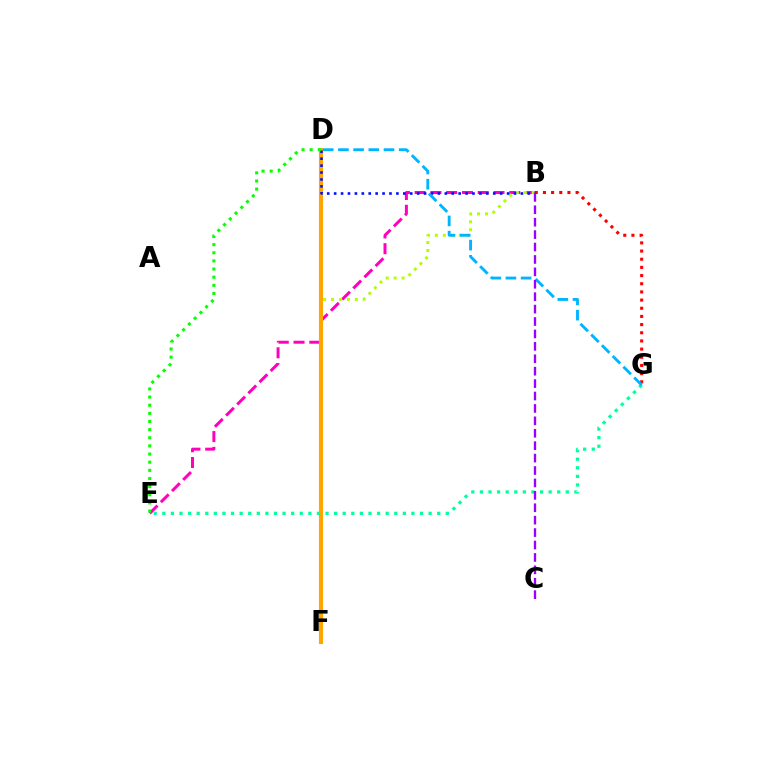{('B', 'E'): [{'color': '#ff00bd', 'line_style': 'dashed', 'thickness': 2.14}], ('B', 'F'): [{'color': '#b3ff00', 'line_style': 'dotted', 'thickness': 2.16}], ('D', 'F'): [{'color': '#ffa500', 'line_style': 'solid', 'thickness': 2.94}], ('B', 'G'): [{'color': '#ff0000', 'line_style': 'dotted', 'thickness': 2.22}], ('B', 'D'): [{'color': '#0010ff', 'line_style': 'dotted', 'thickness': 1.88}], ('D', 'E'): [{'color': '#08ff00', 'line_style': 'dotted', 'thickness': 2.21}], ('E', 'G'): [{'color': '#00ff9d', 'line_style': 'dotted', 'thickness': 2.33}], ('D', 'G'): [{'color': '#00b5ff', 'line_style': 'dashed', 'thickness': 2.06}], ('B', 'C'): [{'color': '#9b00ff', 'line_style': 'dashed', 'thickness': 1.69}]}